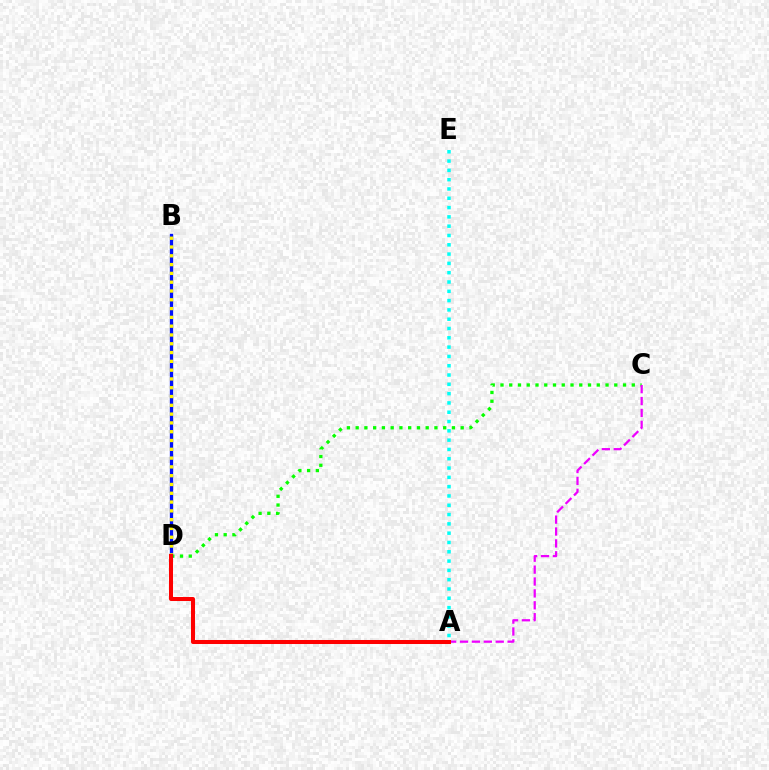{('C', 'D'): [{'color': '#08ff00', 'line_style': 'dotted', 'thickness': 2.38}], ('B', 'D'): [{'color': '#0010ff', 'line_style': 'solid', 'thickness': 2.39}, {'color': '#fcf500', 'line_style': 'dotted', 'thickness': 2.39}], ('A', 'C'): [{'color': '#ee00ff', 'line_style': 'dashed', 'thickness': 1.62}], ('A', 'E'): [{'color': '#00fff6', 'line_style': 'dotted', 'thickness': 2.53}], ('A', 'D'): [{'color': '#ff0000', 'line_style': 'solid', 'thickness': 2.9}]}